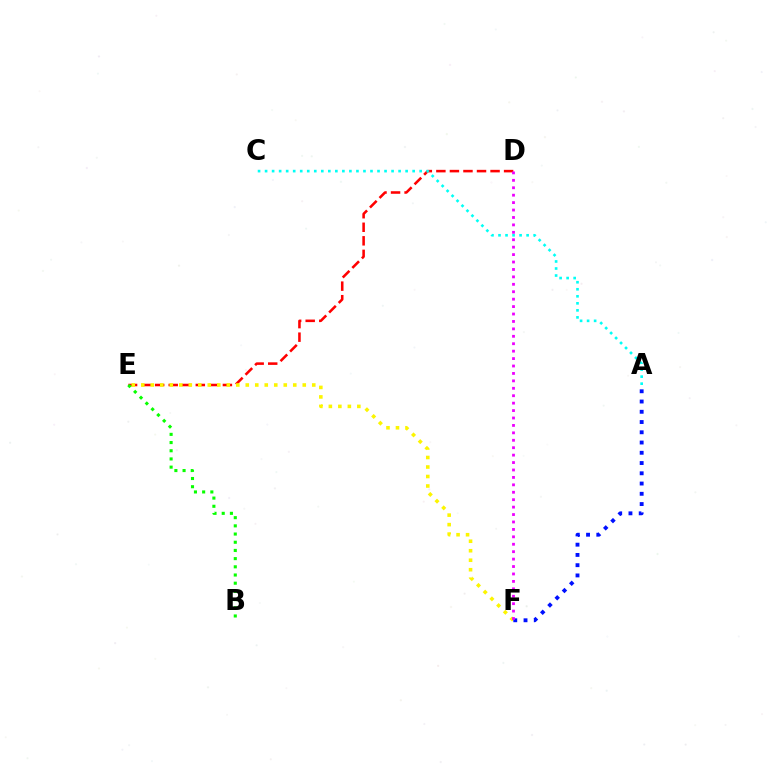{('D', 'E'): [{'color': '#ff0000', 'line_style': 'dashed', 'thickness': 1.84}], ('E', 'F'): [{'color': '#fcf500', 'line_style': 'dotted', 'thickness': 2.58}], ('B', 'E'): [{'color': '#08ff00', 'line_style': 'dotted', 'thickness': 2.23}], ('A', 'F'): [{'color': '#0010ff', 'line_style': 'dotted', 'thickness': 2.79}], ('A', 'C'): [{'color': '#00fff6', 'line_style': 'dotted', 'thickness': 1.91}], ('D', 'F'): [{'color': '#ee00ff', 'line_style': 'dotted', 'thickness': 2.02}]}